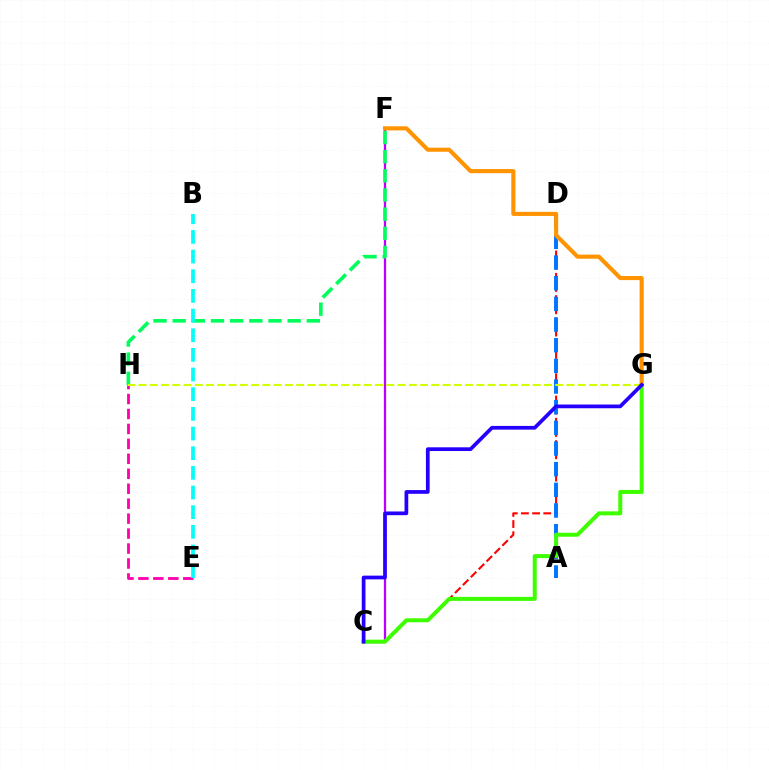{('C', 'D'): [{'color': '#ff0000', 'line_style': 'dashed', 'thickness': 1.52}], ('C', 'F'): [{'color': '#b900ff', 'line_style': 'solid', 'thickness': 1.64}], ('A', 'D'): [{'color': '#0074ff', 'line_style': 'dashed', 'thickness': 2.81}], ('E', 'H'): [{'color': '#ff00ac', 'line_style': 'dashed', 'thickness': 2.03}], ('F', 'H'): [{'color': '#00ff5c', 'line_style': 'dashed', 'thickness': 2.6}], ('C', 'G'): [{'color': '#3dff00', 'line_style': 'solid', 'thickness': 2.88}, {'color': '#2500ff', 'line_style': 'solid', 'thickness': 2.68}], ('G', 'H'): [{'color': '#d1ff00', 'line_style': 'dashed', 'thickness': 1.53}], ('F', 'G'): [{'color': '#ff9400', 'line_style': 'solid', 'thickness': 2.95}], ('B', 'E'): [{'color': '#00fff6', 'line_style': 'dashed', 'thickness': 2.67}]}